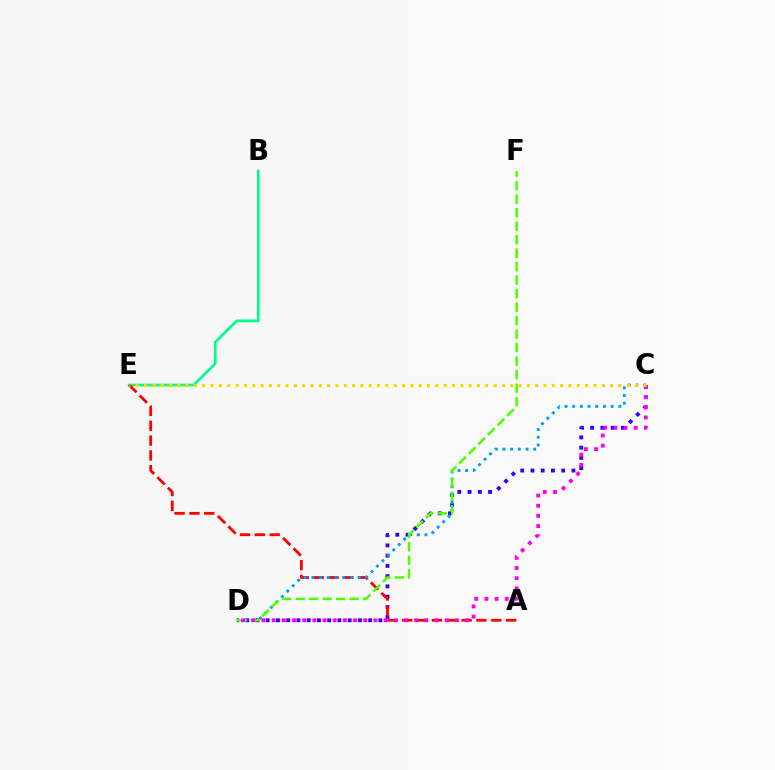{('B', 'E'): [{'color': '#00ff86', 'line_style': 'solid', 'thickness': 1.95}], ('C', 'D'): [{'color': '#3700ff', 'line_style': 'dotted', 'thickness': 2.78}, {'color': '#009eff', 'line_style': 'dotted', 'thickness': 2.09}, {'color': '#ff00ed', 'line_style': 'dotted', 'thickness': 2.77}], ('A', 'E'): [{'color': '#ff0000', 'line_style': 'dashed', 'thickness': 2.02}], ('D', 'F'): [{'color': '#4fff00', 'line_style': 'dashed', 'thickness': 1.83}], ('C', 'E'): [{'color': '#ffd500', 'line_style': 'dotted', 'thickness': 2.26}]}